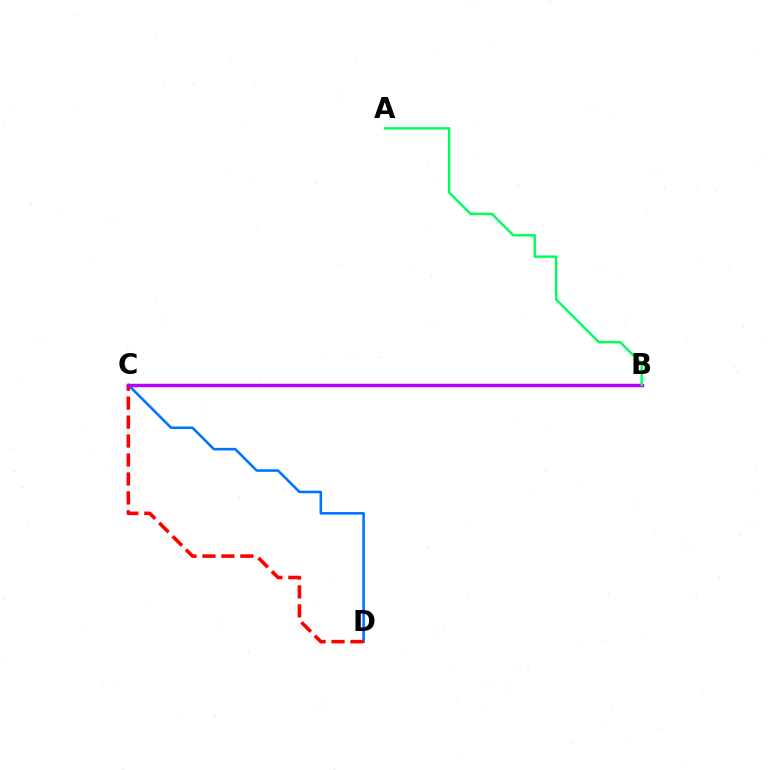{('B', 'C'): [{'color': '#d1ff00', 'line_style': 'dashed', 'thickness': 2.38}, {'color': '#b900ff', 'line_style': 'solid', 'thickness': 2.47}], ('C', 'D'): [{'color': '#0074ff', 'line_style': 'solid', 'thickness': 1.86}, {'color': '#ff0000', 'line_style': 'dashed', 'thickness': 2.58}], ('A', 'B'): [{'color': '#00ff5c', 'line_style': 'solid', 'thickness': 1.75}]}